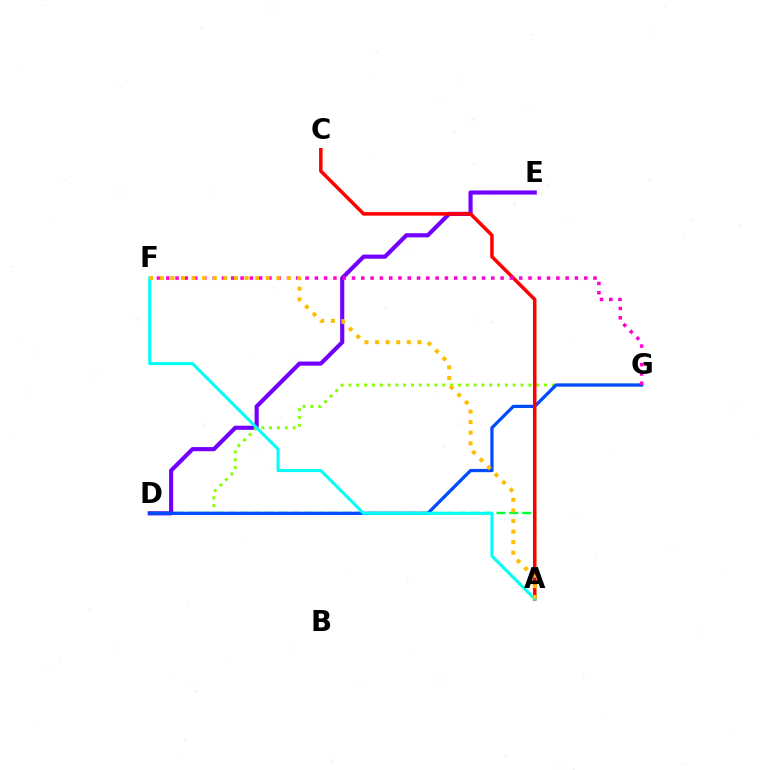{('A', 'D'): [{'color': '#00ff39', 'line_style': 'dashed', 'thickness': 1.74}], ('D', 'E'): [{'color': '#7200ff', 'line_style': 'solid', 'thickness': 2.98}], ('D', 'G'): [{'color': '#84ff00', 'line_style': 'dotted', 'thickness': 2.13}, {'color': '#004bff', 'line_style': 'solid', 'thickness': 2.33}], ('A', 'C'): [{'color': '#ff0000', 'line_style': 'solid', 'thickness': 2.54}], ('F', 'G'): [{'color': '#ff00cf', 'line_style': 'dotted', 'thickness': 2.52}], ('A', 'F'): [{'color': '#00fff6', 'line_style': 'solid', 'thickness': 2.19}, {'color': '#ffbd00', 'line_style': 'dotted', 'thickness': 2.88}]}